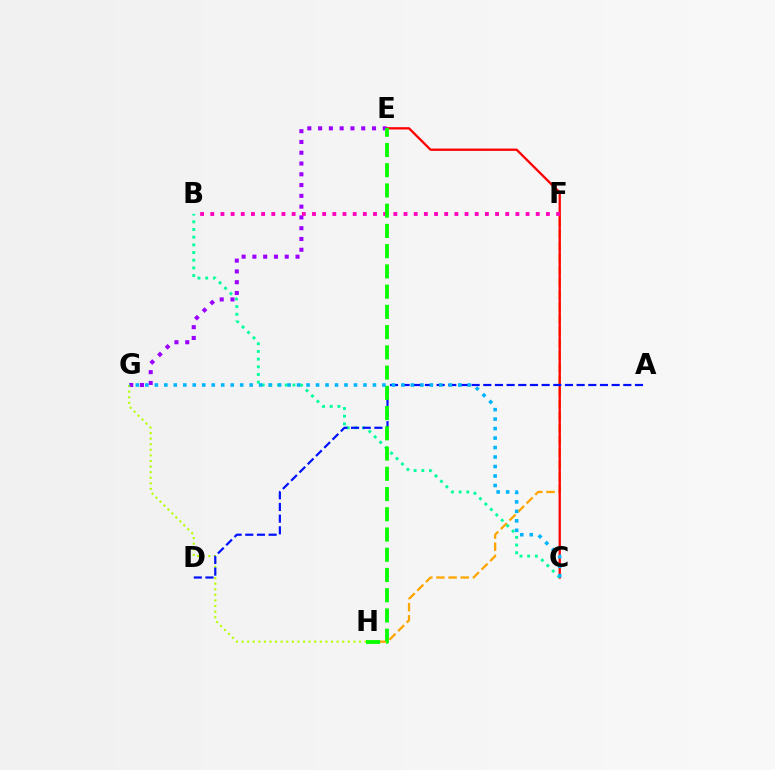{('E', 'G'): [{'color': '#9b00ff', 'line_style': 'dotted', 'thickness': 2.93}], ('G', 'H'): [{'color': '#b3ff00', 'line_style': 'dotted', 'thickness': 1.52}], ('F', 'H'): [{'color': '#ffa500', 'line_style': 'dashed', 'thickness': 1.65}], ('C', 'E'): [{'color': '#ff0000', 'line_style': 'solid', 'thickness': 1.66}], ('B', 'C'): [{'color': '#00ff9d', 'line_style': 'dotted', 'thickness': 2.09}], ('B', 'F'): [{'color': '#ff00bd', 'line_style': 'dotted', 'thickness': 2.76}], ('A', 'D'): [{'color': '#0010ff', 'line_style': 'dashed', 'thickness': 1.59}], ('E', 'H'): [{'color': '#08ff00', 'line_style': 'dashed', 'thickness': 2.75}], ('C', 'G'): [{'color': '#00b5ff', 'line_style': 'dotted', 'thickness': 2.58}]}